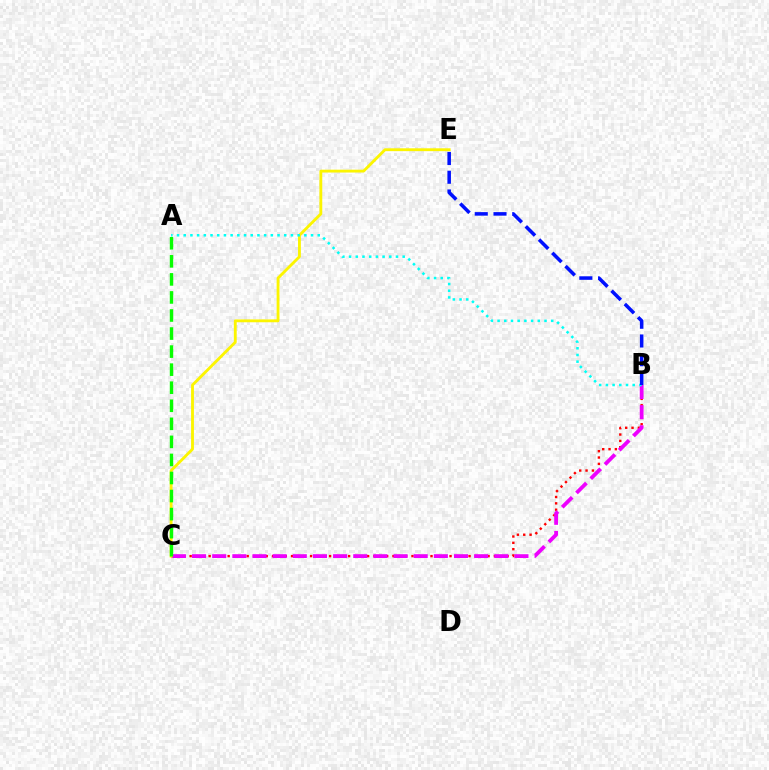{('B', 'C'): [{'color': '#ff0000', 'line_style': 'dotted', 'thickness': 1.72}, {'color': '#ee00ff', 'line_style': 'dashed', 'thickness': 2.74}], ('C', 'E'): [{'color': '#fcf500', 'line_style': 'solid', 'thickness': 2.05}], ('A', 'C'): [{'color': '#08ff00', 'line_style': 'dashed', 'thickness': 2.45}], ('A', 'B'): [{'color': '#00fff6', 'line_style': 'dotted', 'thickness': 1.82}], ('B', 'E'): [{'color': '#0010ff', 'line_style': 'dashed', 'thickness': 2.55}]}